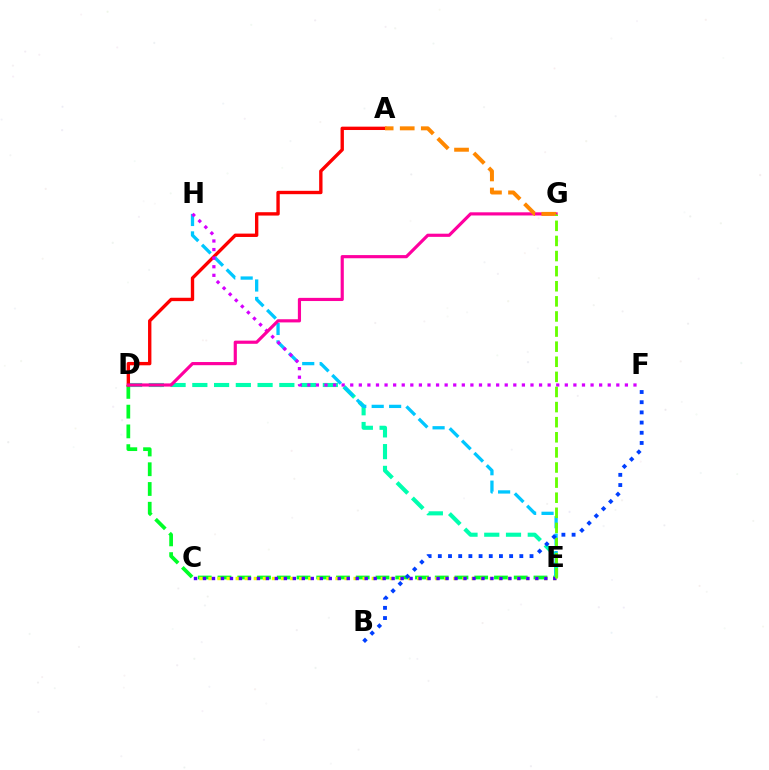{('D', 'E'): [{'color': '#00ff27', 'line_style': 'dashed', 'thickness': 2.68}, {'color': '#00ffaf', 'line_style': 'dashed', 'thickness': 2.95}], ('C', 'E'): [{'color': '#eeff00', 'line_style': 'dotted', 'thickness': 2.46}, {'color': '#4f00ff', 'line_style': 'dotted', 'thickness': 2.44}], ('A', 'D'): [{'color': '#ff0000', 'line_style': 'solid', 'thickness': 2.42}], ('E', 'H'): [{'color': '#00c7ff', 'line_style': 'dashed', 'thickness': 2.37}], ('F', 'H'): [{'color': '#d600ff', 'line_style': 'dotted', 'thickness': 2.33}], ('D', 'G'): [{'color': '#ff00a0', 'line_style': 'solid', 'thickness': 2.28}], ('A', 'G'): [{'color': '#ff8800', 'line_style': 'dashed', 'thickness': 2.86}], ('E', 'G'): [{'color': '#66ff00', 'line_style': 'dashed', 'thickness': 2.05}], ('B', 'F'): [{'color': '#003fff', 'line_style': 'dotted', 'thickness': 2.77}]}